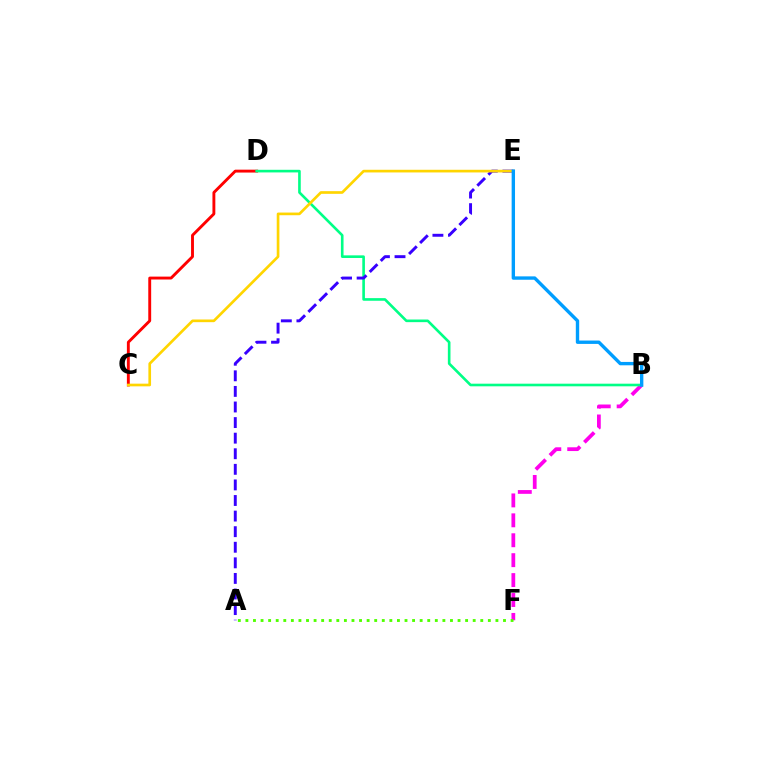{('C', 'D'): [{'color': '#ff0000', 'line_style': 'solid', 'thickness': 2.08}], ('B', 'F'): [{'color': '#ff00ed', 'line_style': 'dashed', 'thickness': 2.71}], ('B', 'D'): [{'color': '#00ff86', 'line_style': 'solid', 'thickness': 1.89}], ('A', 'E'): [{'color': '#3700ff', 'line_style': 'dashed', 'thickness': 2.12}], ('A', 'F'): [{'color': '#4fff00', 'line_style': 'dotted', 'thickness': 2.06}], ('C', 'E'): [{'color': '#ffd500', 'line_style': 'solid', 'thickness': 1.92}], ('B', 'E'): [{'color': '#009eff', 'line_style': 'solid', 'thickness': 2.43}]}